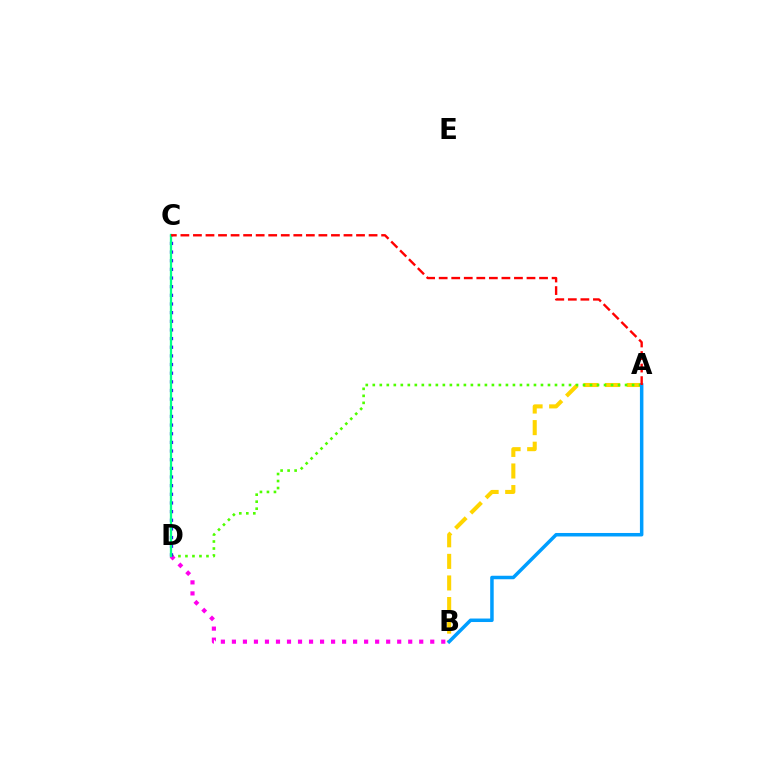{('A', 'B'): [{'color': '#ffd500', 'line_style': 'dashed', 'thickness': 2.93}, {'color': '#009eff', 'line_style': 'solid', 'thickness': 2.52}], ('A', 'D'): [{'color': '#4fff00', 'line_style': 'dotted', 'thickness': 1.9}], ('B', 'D'): [{'color': '#ff00ed', 'line_style': 'dotted', 'thickness': 2.99}], ('C', 'D'): [{'color': '#3700ff', 'line_style': 'dotted', 'thickness': 2.35}, {'color': '#00ff86', 'line_style': 'solid', 'thickness': 1.64}], ('A', 'C'): [{'color': '#ff0000', 'line_style': 'dashed', 'thickness': 1.7}]}